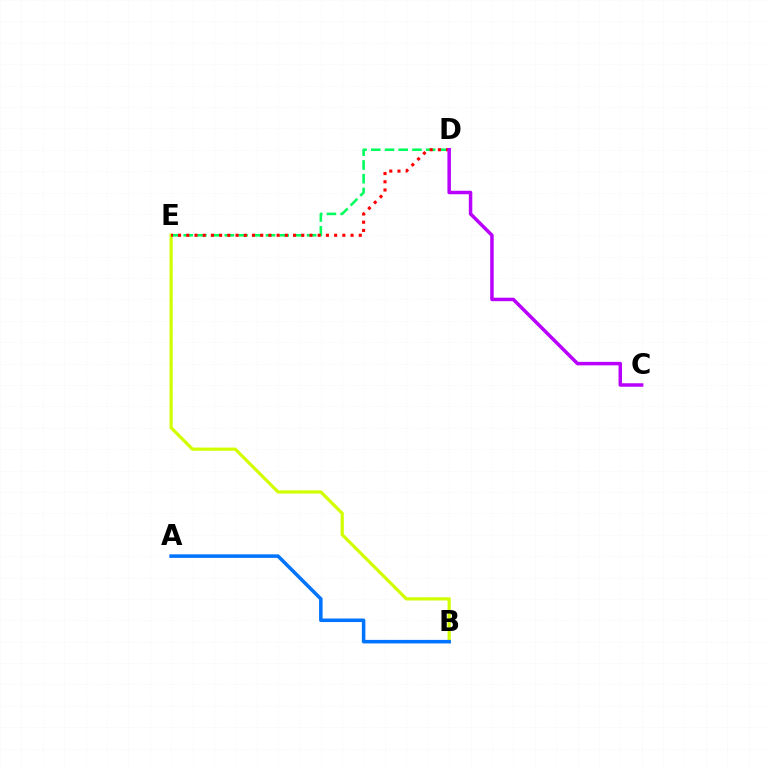{('D', 'E'): [{'color': '#00ff5c', 'line_style': 'dashed', 'thickness': 1.86}, {'color': '#ff0000', 'line_style': 'dotted', 'thickness': 2.23}], ('B', 'E'): [{'color': '#d1ff00', 'line_style': 'solid', 'thickness': 2.31}], ('A', 'B'): [{'color': '#0074ff', 'line_style': 'solid', 'thickness': 2.55}], ('C', 'D'): [{'color': '#b900ff', 'line_style': 'solid', 'thickness': 2.51}]}